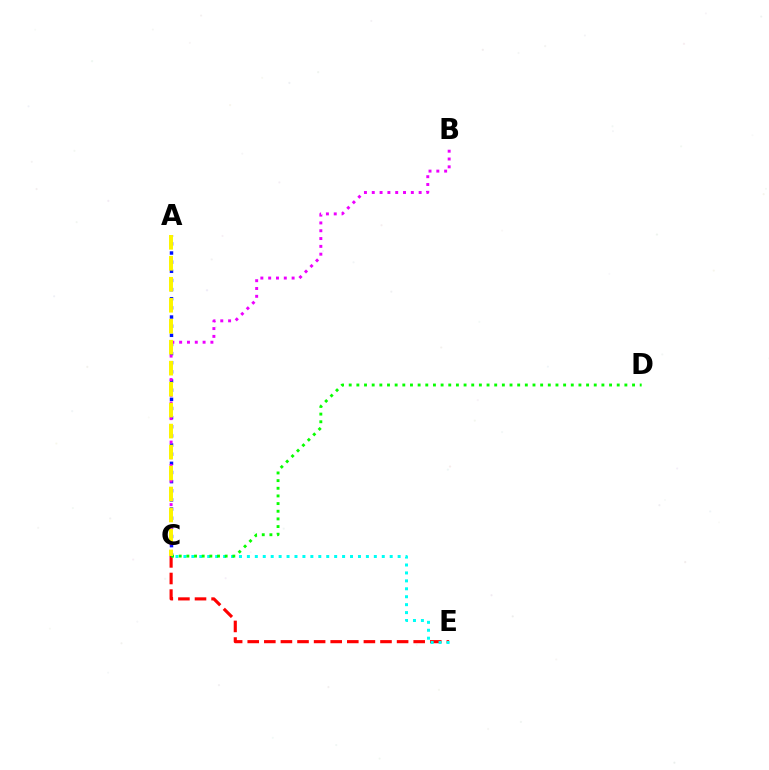{('C', 'E'): [{'color': '#ff0000', 'line_style': 'dashed', 'thickness': 2.25}, {'color': '#00fff6', 'line_style': 'dotted', 'thickness': 2.16}], ('A', 'C'): [{'color': '#0010ff', 'line_style': 'dotted', 'thickness': 2.48}, {'color': '#fcf500', 'line_style': 'dashed', 'thickness': 2.85}], ('B', 'C'): [{'color': '#ee00ff', 'line_style': 'dotted', 'thickness': 2.12}], ('C', 'D'): [{'color': '#08ff00', 'line_style': 'dotted', 'thickness': 2.08}]}